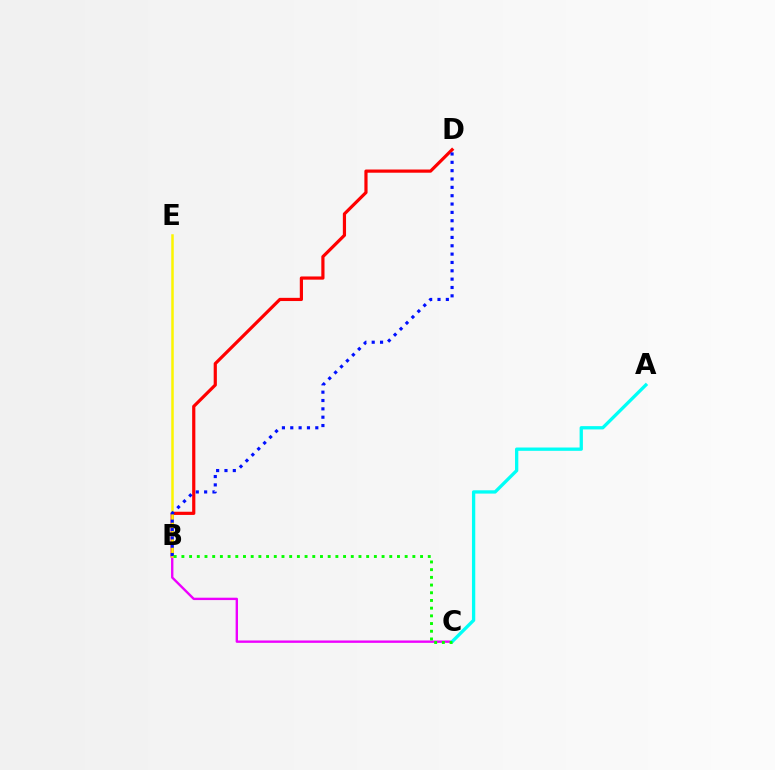{('B', 'D'): [{'color': '#ff0000', 'line_style': 'solid', 'thickness': 2.3}, {'color': '#0010ff', 'line_style': 'dotted', 'thickness': 2.27}], ('B', 'C'): [{'color': '#ee00ff', 'line_style': 'solid', 'thickness': 1.71}, {'color': '#08ff00', 'line_style': 'dotted', 'thickness': 2.09}], ('B', 'E'): [{'color': '#fcf500', 'line_style': 'solid', 'thickness': 1.81}], ('A', 'C'): [{'color': '#00fff6', 'line_style': 'solid', 'thickness': 2.38}]}